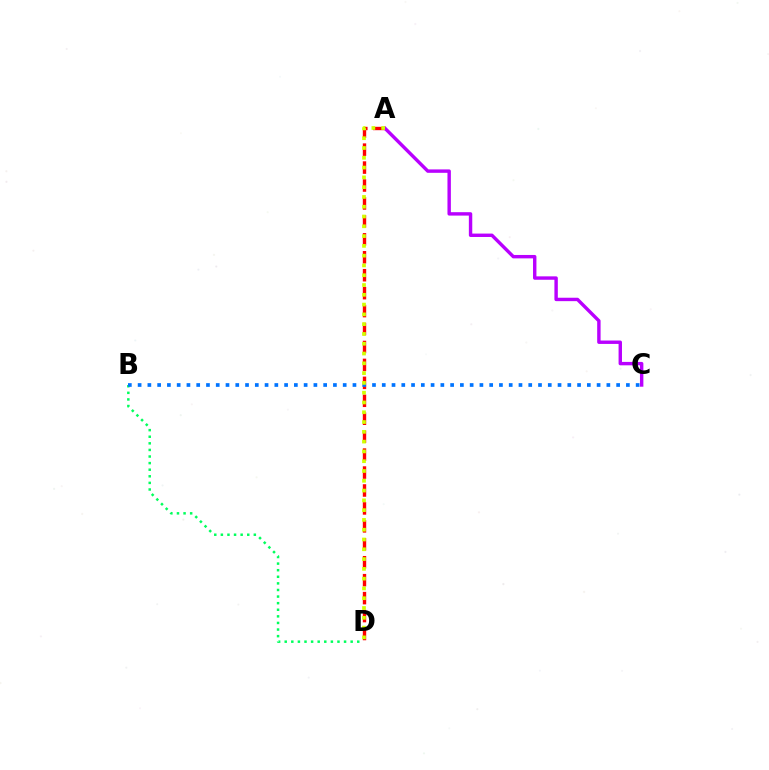{('B', 'D'): [{'color': '#00ff5c', 'line_style': 'dotted', 'thickness': 1.79}], ('A', 'D'): [{'color': '#ff0000', 'line_style': 'dashed', 'thickness': 2.44}, {'color': '#d1ff00', 'line_style': 'dotted', 'thickness': 2.66}], ('B', 'C'): [{'color': '#0074ff', 'line_style': 'dotted', 'thickness': 2.65}], ('A', 'C'): [{'color': '#b900ff', 'line_style': 'solid', 'thickness': 2.45}]}